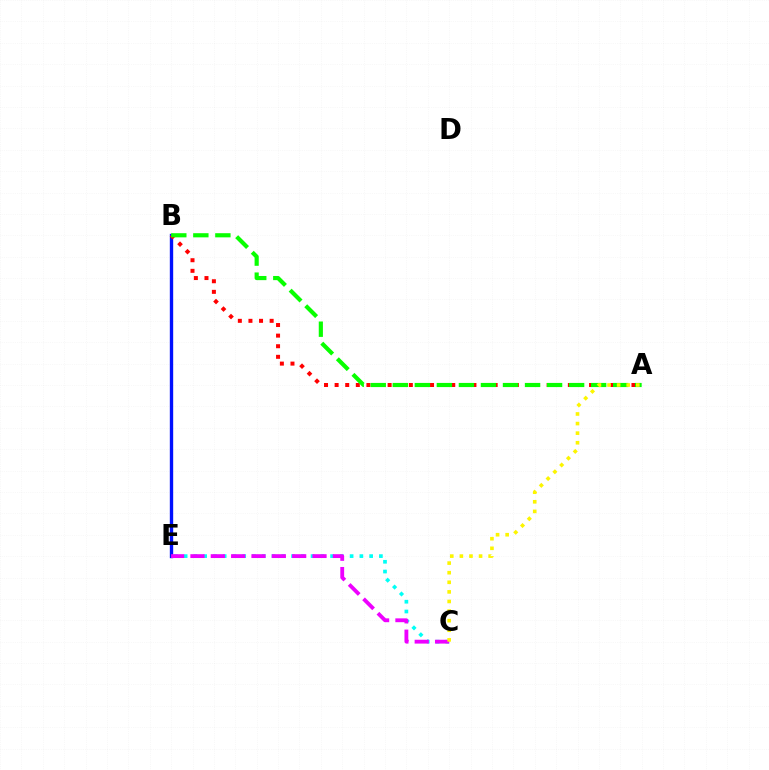{('B', 'E'): [{'color': '#0010ff', 'line_style': 'solid', 'thickness': 2.42}], ('C', 'E'): [{'color': '#00fff6', 'line_style': 'dotted', 'thickness': 2.65}, {'color': '#ee00ff', 'line_style': 'dashed', 'thickness': 2.76}], ('A', 'B'): [{'color': '#ff0000', 'line_style': 'dotted', 'thickness': 2.88}, {'color': '#08ff00', 'line_style': 'dashed', 'thickness': 2.99}], ('A', 'C'): [{'color': '#fcf500', 'line_style': 'dotted', 'thickness': 2.61}]}